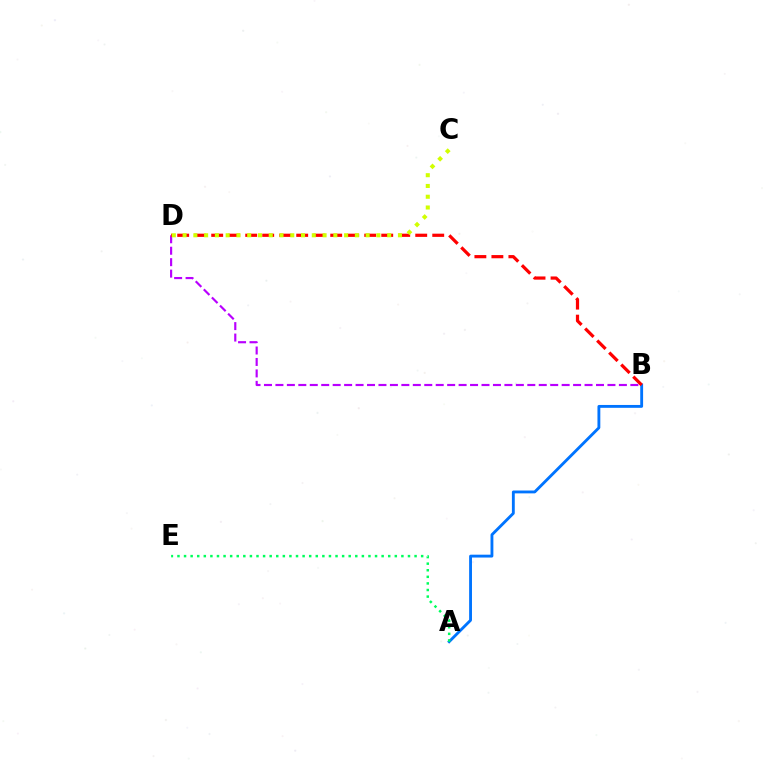{('A', 'B'): [{'color': '#0074ff', 'line_style': 'solid', 'thickness': 2.05}], ('B', 'D'): [{'color': '#b900ff', 'line_style': 'dashed', 'thickness': 1.56}, {'color': '#ff0000', 'line_style': 'dashed', 'thickness': 2.31}], ('C', 'D'): [{'color': '#d1ff00', 'line_style': 'dotted', 'thickness': 2.93}], ('A', 'E'): [{'color': '#00ff5c', 'line_style': 'dotted', 'thickness': 1.79}]}